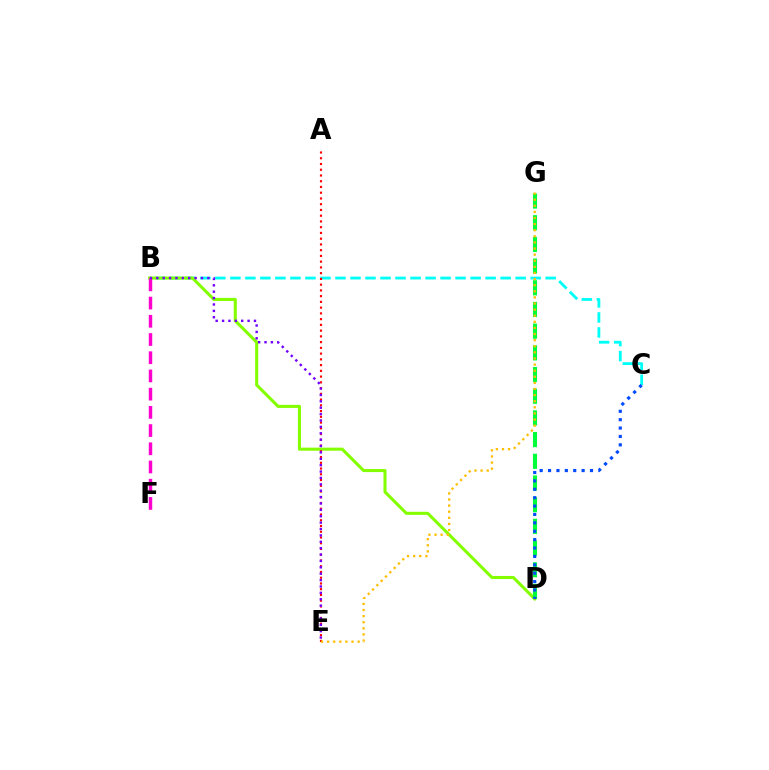{('B', 'C'): [{'color': '#00fff6', 'line_style': 'dashed', 'thickness': 2.04}], ('B', 'D'): [{'color': '#84ff00', 'line_style': 'solid', 'thickness': 2.21}], ('B', 'F'): [{'color': '#ff00cf', 'line_style': 'dashed', 'thickness': 2.47}], ('D', 'G'): [{'color': '#00ff39', 'line_style': 'dashed', 'thickness': 2.95}], ('C', 'D'): [{'color': '#004bff', 'line_style': 'dotted', 'thickness': 2.28}], ('A', 'E'): [{'color': '#ff0000', 'line_style': 'dotted', 'thickness': 1.56}], ('B', 'E'): [{'color': '#7200ff', 'line_style': 'dotted', 'thickness': 1.73}], ('E', 'G'): [{'color': '#ffbd00', 'line_style': 'dotted', 'thickness': 1.66}]}